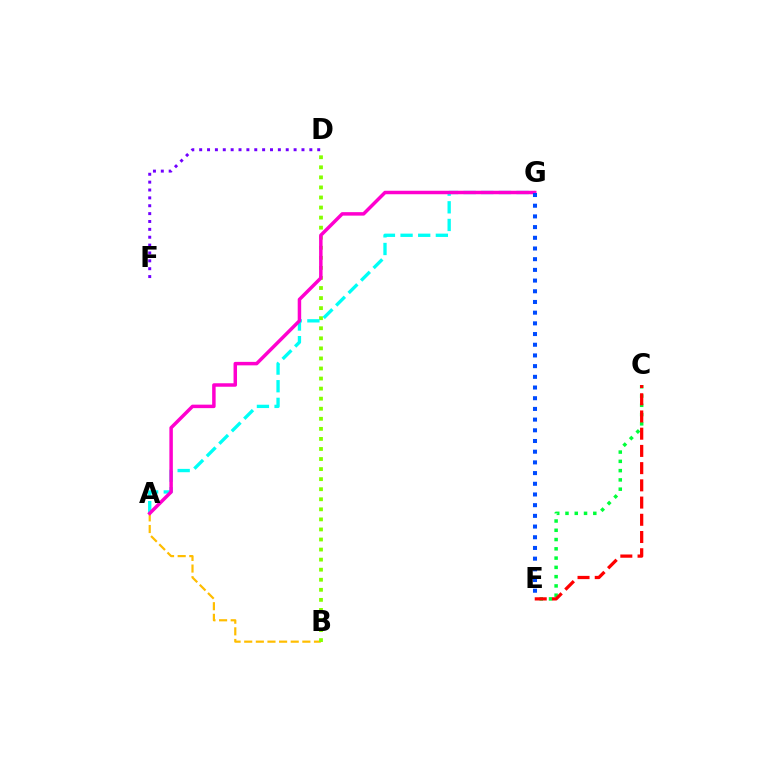{('C', 'E'): [{'color': '#00ff39', 'line_style': 'dotted', 'thickness': 2.52}, {'color': '#ff0000', 'line_style': 'dashed', 'thickness': 2.34}], ('A', 'B'): [{'color': '#ffbd00', 'line_style': 'dashed', 'thickness': 1.58}], ('B', 'D'): [{'color': '#84ff00', 'line_style': 'dotted', 'thickness': 2.73}], ('D', 'F'): [{'color': '#7200ff', 'line_style': 'dotted', 'thickness': 2.14}], ('A', 'G'): [{'color': '#00fff6', 'line_style': 'dashed', 'thickness': 2.4}, {'color': '#ff00cf', 'line_style': 'solid', 'thickness': 2.51}], ('E', 'G'): [{'color': '#004bff', 'line_style': 'dotted', 'thickness': 2.91}]}